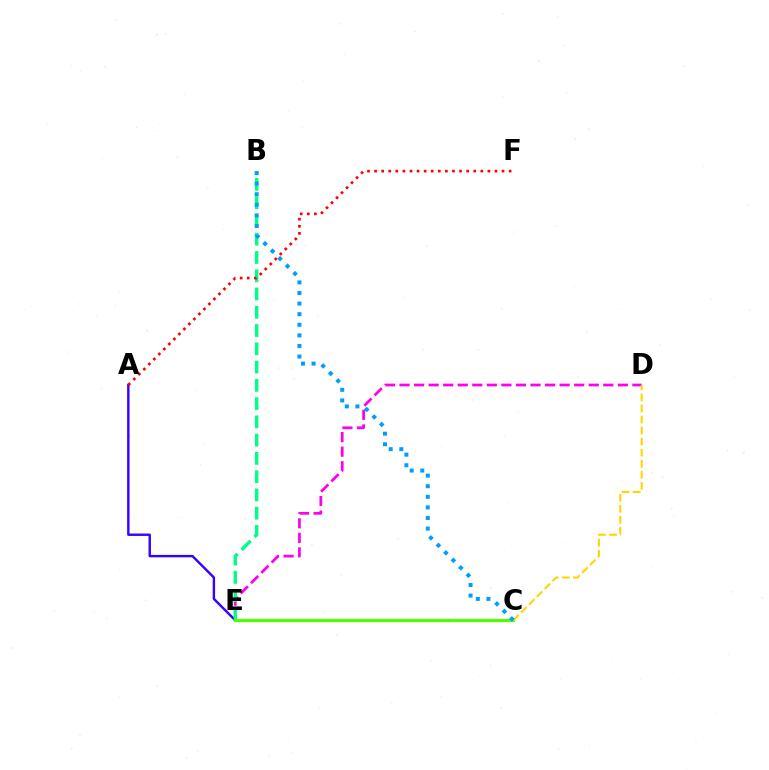{('D', 'E'): [{'color': '#ff00ed', 'line_style': 'dashed', 'thickness': 1.98}], ('A', 'E'): [{'color': '#3700ff', 'line_style': 'solid', 'thickness': 1.73}], ('B', 'E'): [{'color': '#00ff86', 'line_style': 'dashed', 'thickness': 2.48}], ('A', 'F'): [{'color': '#ff0000', 'line_style': 'dotted', 'thickness': 1.92}], ('C', 'E'): [{'color': '#4fff00', 'line_style': 'solid', 'thickness': 2.31}], ('C', 'D'): [{'color': '#ffd500', 'line_style': 'dashed', 'thickness': 1.5}], ('B', 'C'): [{'color': '#009eff', 'line_style': 'dotted', 'thickness': 2.88}]}